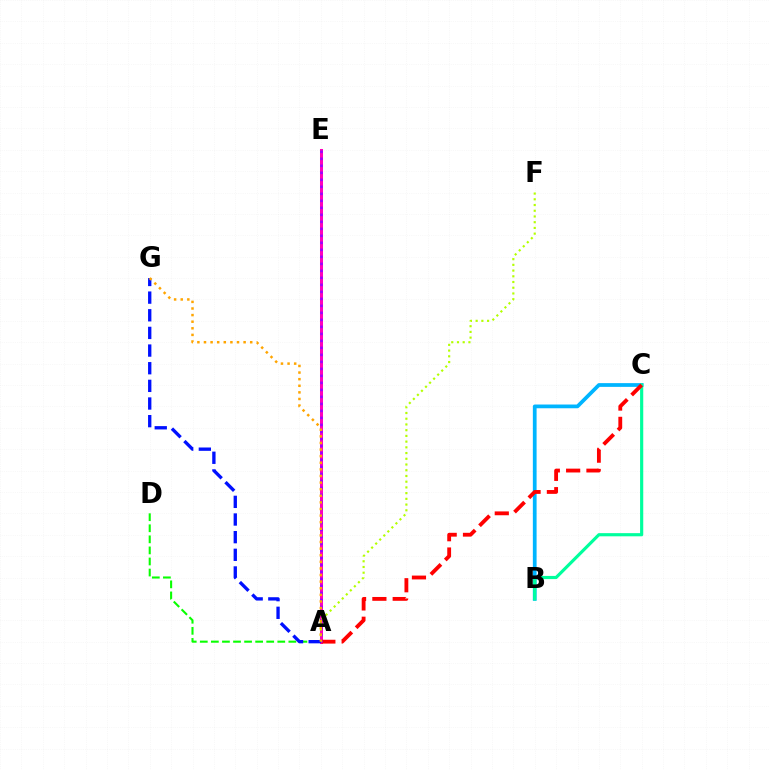{('A', 'E'): [{'color': '#ff00bd', 'line_style': 'solid', 'thickness': 2.17}, {'color': '#9b00ff', 'line_style': 'dotted', 'thickness': 1.9}], ('B', 'C'): [{'color': '#00b5ff', 'line_style': 'solid', 'thickness': 2.69}, {'color': '#00ff9d', 'line_style': 'solid', 'thickness': 2.28}], ('A', 'C'): [{'color': '#ff0000', 'line_style': 'dashed', 'thickness': 2.76}], ('A', 'D'): [{'color': '#08ff00', 'line_style': 'dashed', 'thickness': 1.5}], ('A', 'F'): [{'color': '#b3ff00', 'line_style': 'dotted', 'thickness': 1.56}], ('A', 'G'): [{'color': '#0010ff', 'line_style': 'dashed', 'thickness': 2.4}, {'color': '#ffa500', 'line_style': 'dotted', 'thickness': 1.79}]}